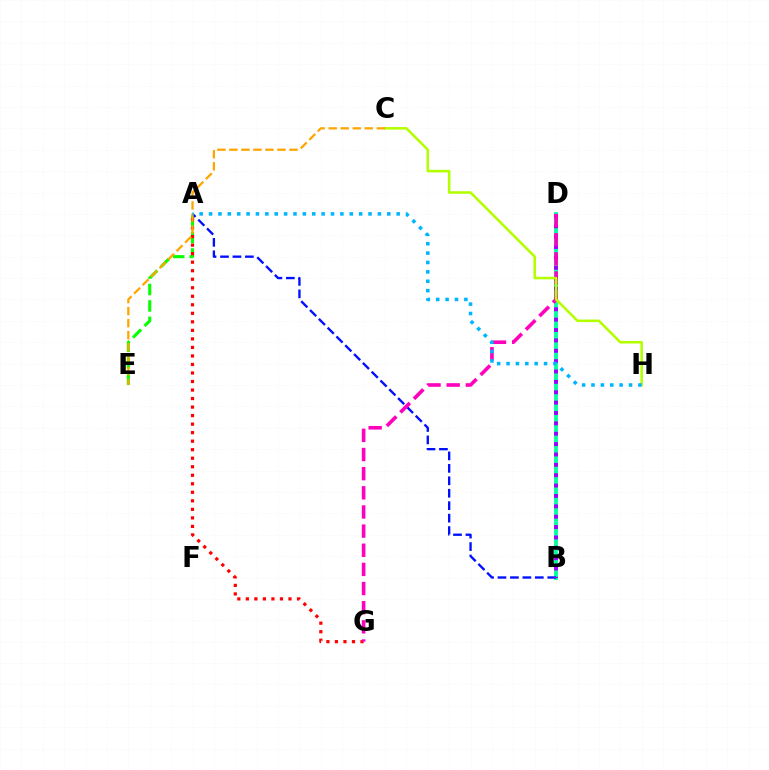{('B', 'D'): [{'color': '#00ff9d', 'line_style': 'solid', 'thickness': 2.74}, {'color': '#9b00ff', 'line_style': 'dotted', 'thickness': 2.82}], ('A', 'E'): [{'color': '#08ff00', 'line_style': 'dashed', 'thickness': 2.23}], ('A', 'G'): [{'color': '#ff0000', 'line_style': 'dotted', 'thickness': 2.32}], ('A', 'B'): [{'color': '#0010ff', 'line_style': 'dashed', 'thickness': 1.69}], ('D', 'G'): [{'color': '#ff00bd', 'line_style': 'dashed', 'thickness': 2.6}], ('C', 'H'): [{'color': '#b3ff00', 'line_style': 'solid', 'thickness': 1.85}], ('C', 'E'): [{'color': '#ffa500', 'line_style': 'dashed', 'thickness': 1.63}], ('A', 'H'): [{'color': '#00b5ff', 'line_style': 'dotted', 'thickness': 2.55}]}